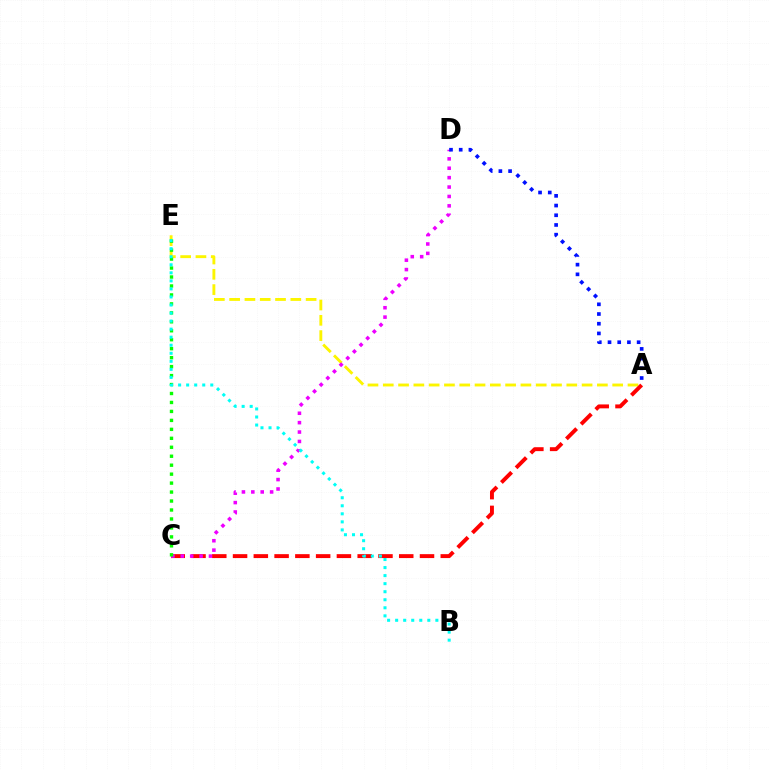{('A', 'E'): [{'color': '#fcf500', 'line_style': 'dashed', 'thickness': 2.08}], ('A', 'C'): [{'color': '#ff0000', 'line_style': 'dashed', 'thickness': 2.82}], ('C', 'D'): [{'color': '#ee00ff', 'line_style': 'dotted', 'thickness': 2.55}], ('C', 'E'): [{'color': '#08ff00', 'line_style': 'dotted', 'thickness': 2.43}], ('A', 'D'): [{'color': '#0010ff', 'line_style': 'dotted', 'thickness': 2.64}], ('B', 'E'): [{'color': '#00fff6', 'line_style': 'dotted', 'thickness': 2.19}]}